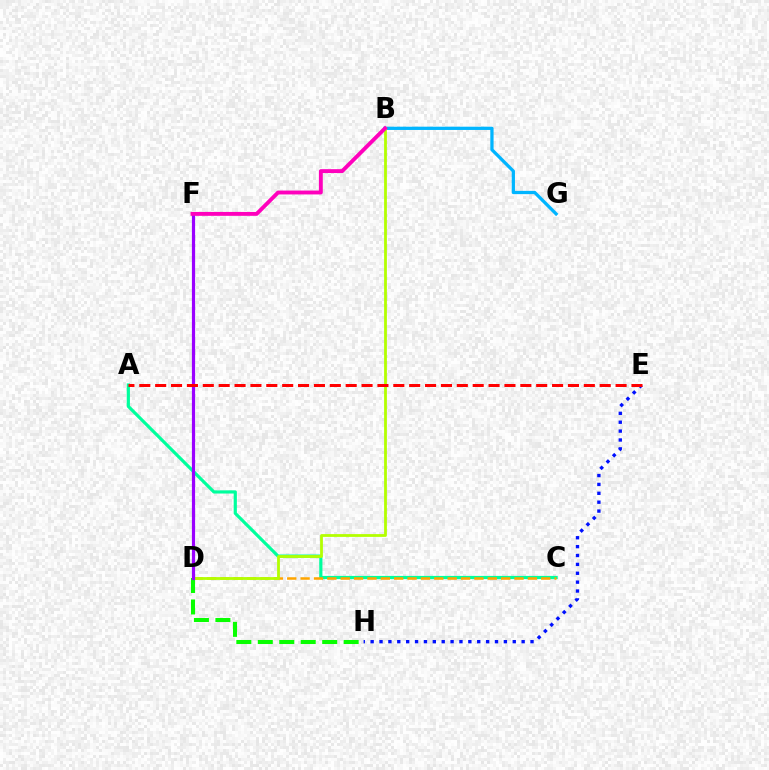{('A', 'C'): [{'color': '#00ff9d', 'line_style': 'solid', 'thickness': 2.29}], ('D', 'H'): [{'color': '#08ff00', 'line_style': 'dashed', 'thickness': 2.92}], ('B', 'G'): [{'color': '#00b5ff', 'line_style': 'solid', 'thickness': 2.34}], ('C', 'D'): [{'color': '#ffa500', 'line_style': 'dashed', 'thickness': 1.82}], ('B', 'D'): [{'color': '#b3ff00', 'line_style': 'solid', 'thickness': 2.0}], ('D', 'F'): [{'color': '#9b00ff', 'line_style': 'solid', 'thickness': 2.3}], ('E', 'H'): [{'color': '#0010ff', 'line_style': 'dotted', 'thickness': 2.41}], ('A', 'E'): [{'color': '#ff0000', 'line_style': 'dashed', 'thickness': 2.16}], ('B', 'F'): [{'color': '#ff00bd', 'line_style': 'solid', 'thickness': 2.8}]}